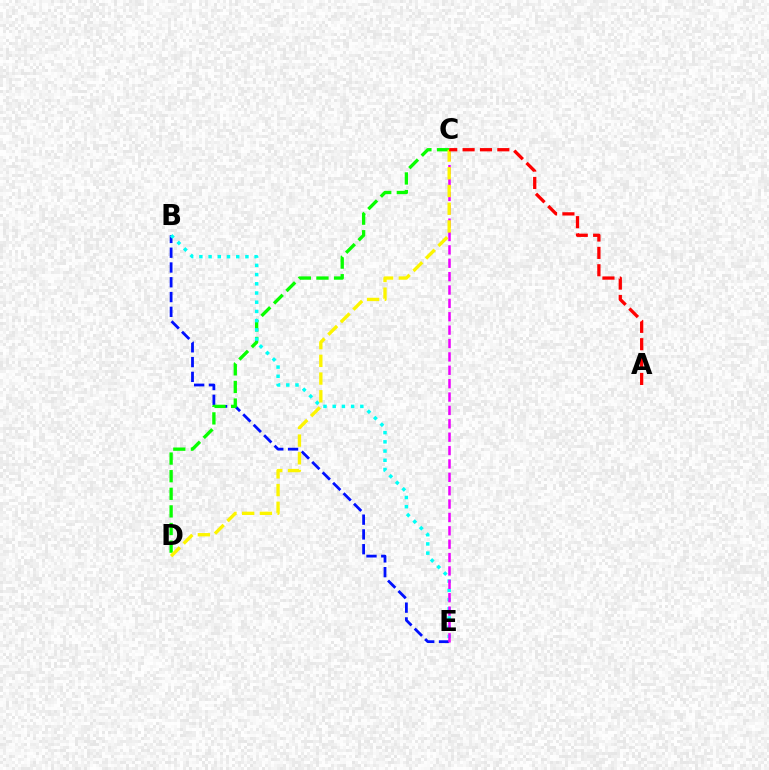{('B', 'E'): [{'color': '#0010ff', 'line_style': 'dashed', 'thickness': 2.01}, {'color': '#00fff6', 'line_style': 'dotted', 'thickness': 2.5}], ('C', 'D'): [{'color': '#08ff00', 'line_style': 'dashed', 'thickness': 2.39}, {'color': '#fcf500', 'line_style': 'dashed', 'thickness': 2.41}], ('C', 'E'): [{'color': '#ee00ff', 'line_style': 'dashed', 'thickness': 1.82}], ('A', 'C'): [{'color': '#ff0000', 'line_style': 'dashed', 'thickness': 2.36}]}